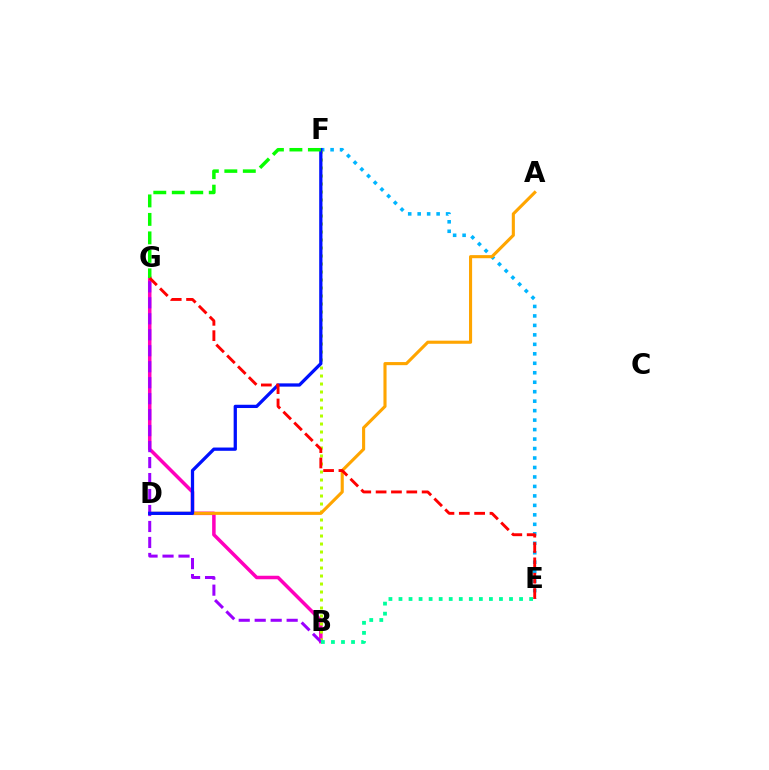{('E', 'F'): [{'color': '#00b5ff', 'line_style': 'dotted', 'thickness': 2.57}], ('B', 'G'): [{'color': '#ff00bd', 'line_style': 'solid', 'thickness': 2.53}, {'color': '#9b00ff', 'line_style': 'dashed', 'thickness': 2.17}], ('B', 'F'): [{'color': '#b3ff00', 'line_style': 'dotted', 'thickness': 2.17}], ('A', 'D'): [{'color': '#ffa500', 'line_style': 'solid', 'thickness': 2.24}], ('D', 'F'): [{'color': '#0010ff', 'line_style': 'solid', 'thickness': 2.35}], ('F', 'G'): [{'color': '#08ff00', 'line_style': 'dashed', 'thickness': 2.51}], ('B', 'E'): [{'color': '#00ff9d', 'line_style': 'dotted', 'thickness': 2.73}], ('E', 'G'): [{'color': '#ff0000', 'line_style': 'dashed', 'thickness': 2.08}]}